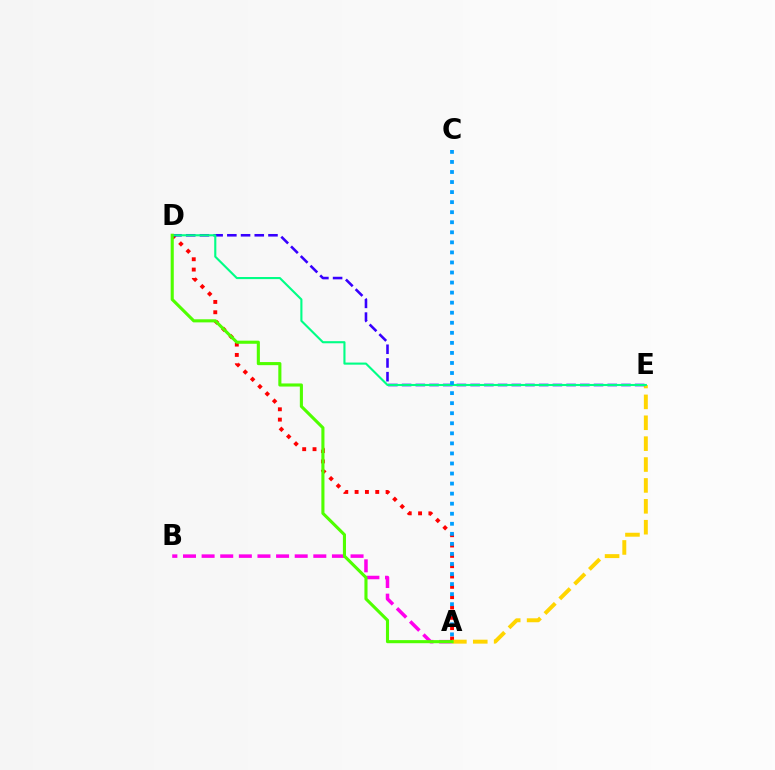{('A', 'B'): [{'color': '#ff00ed', 'line_style': 'dashed', 'thickness': 2.53}], ('A', 'D'): [{'color': '#ff0000', 'line_style': 'dotted', 'thickness': 2.81}, {'color': '#4fff00', 'line_style': 'solid', 'thickness': 2.23}], ('A', 'E'): [{'color': '#ffd500', 'line_style': 'dashed', 'thickness': 2.84}], ('D', 'E'): [{'color': '#3700ff', 'line_style': 'dashed', 'thickness': 1.86}, {'color': '#00ff86', 'line_style': 'solid', 'thickness': 1.52}], ('A', 'C'): [{'color': '#009eff', 'line_style': 'dotted', 'thickness': 2.73}]}